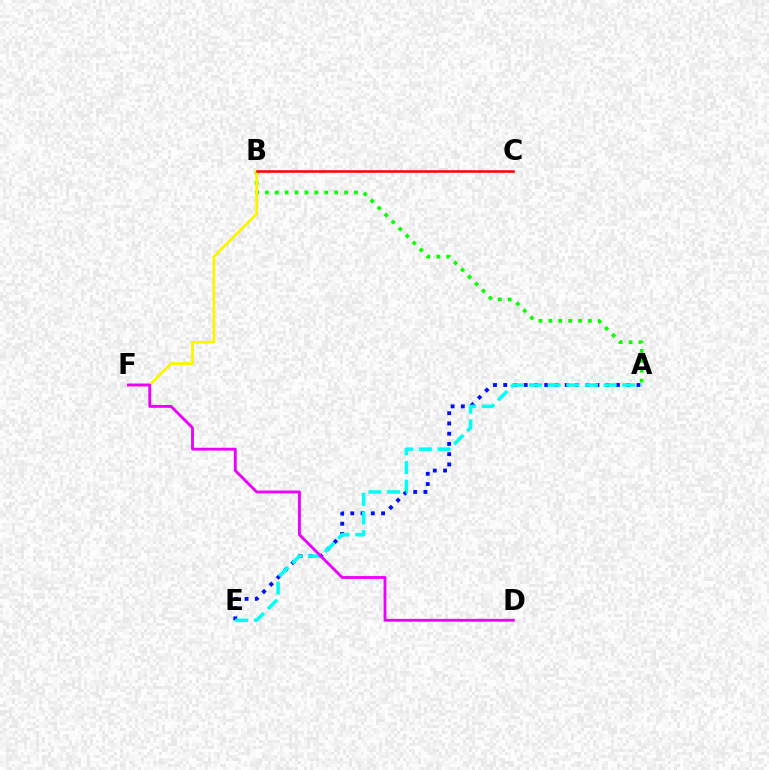{('A', 'B'): [{'color': '#08ff00', 'line_style': 'dotted', 'thickness': 2.69}], ('B', 'F'): [{'color': '#fcf500', 'line_style': 'solid', 'thickness': 2.02}], ('B', 'C'): [{'color': '#ff0000', 'line_style': 'solid', 'thickness': 1.82}], ('A', 'E'): [{'color': '#0010ff', 'line_style': 'dotted', 'thickness': 2.78}, {'color': '#00fff6', 'line_style': 'dashed', 'thickness': 2.53}], ('D', 'F'): [{'color': '#ee00ff', 'line_style': 'solid', 'thickness': 2.05}]}